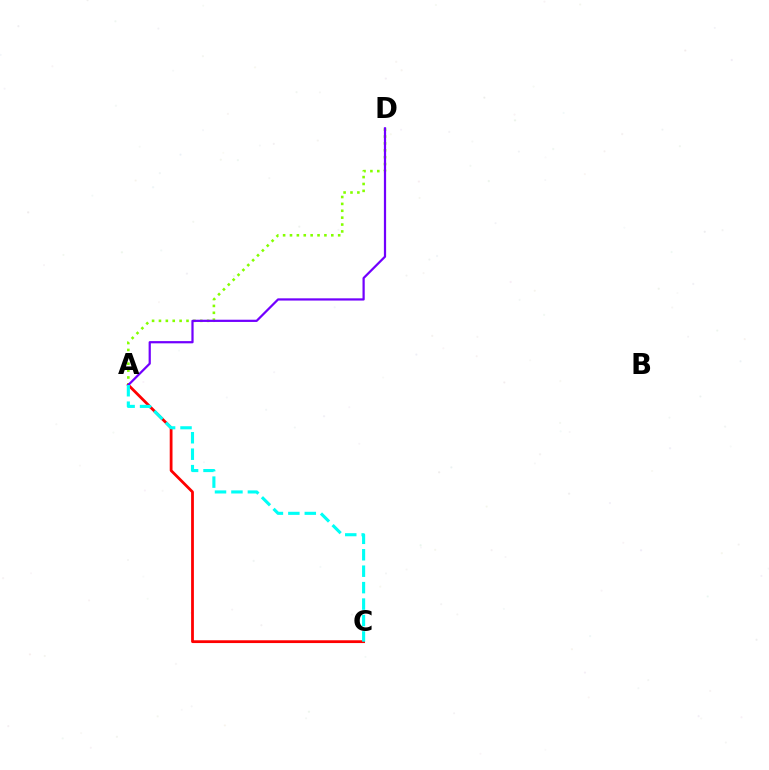{('A', 'D'): [{'color': '#84ff00', 'line_style': 'dotted', 'thickness': 1.87}, {'color': '#7200ff', 'line_style': 'solid', 'thickness': 1.6}], ('A', 'C'): [{'color': '#ff0000', 'line_style': 'solid', 'thickness': 2.0}, {'color': '#00fff6', 'line_style': 'dashed', 'thickness': 2.23}]}